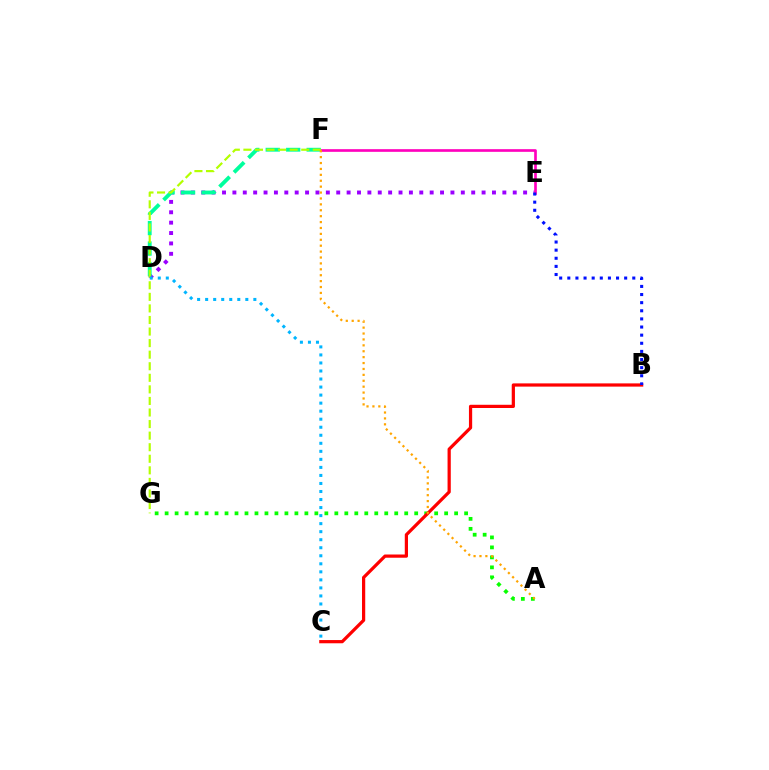{('A', 'G'): [{'color': '#08ff00', 'line_style': 'dotted', 'thickness': 2.71}], ('D', 'E'): [{'color': '#9b00ff', 'line_style': 'dotted', 'thickness': 2.82}], ('B', 'C'): [{'color': '#ff0000', 'line_style': 'solid', 'thickness': 2.32}], ('E', 'F'): [{'color': '#ff00bd', 'line_style': 'solid', 'thickness': 1.92}], ('D', 'F'): [{'color': '#00ff9d', 'line_style': 'dashed', 'thickness': 2.78}], ('F', 'G'): [{'color': '#b3ff00', 'line_style': 'dashed', 'thickness': 1.57}], ('B', 'E'): [{'color': '#0010ff', 'line_style': 'dotted', 'thickness': 2.21}], ('A', 'F'): [{'color': '#ffa500', 'line_style': 'dotted', 'thickness': 1.6}], ('C', 'D'): [{'color': '#00b5ff', 'line_style': 'dotted', 'thickness': 2.18}]}